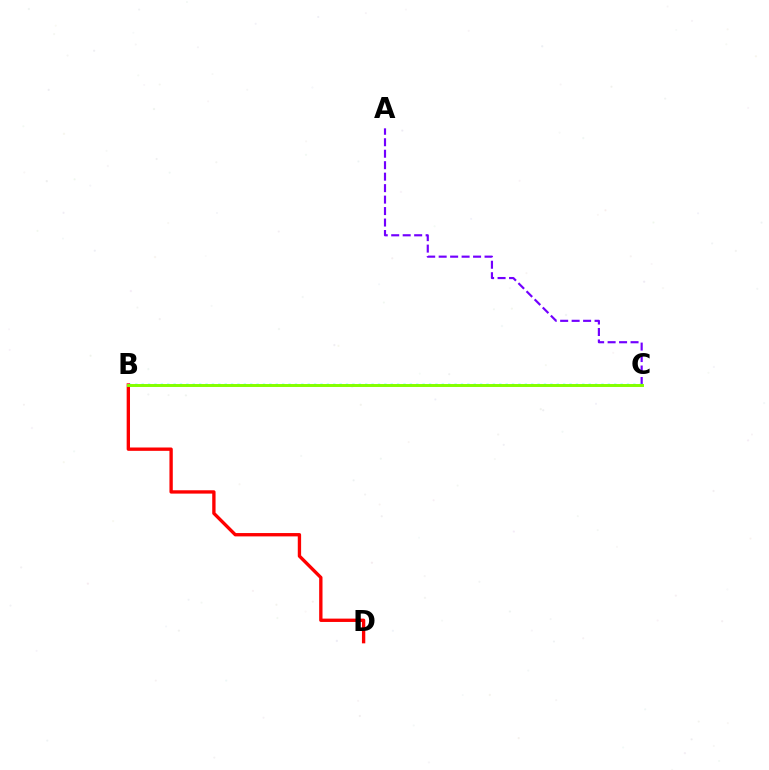{('A', 'C'): [{'color': '#7200ff', 'line_style': 'dashed', 'thickness': 1.56}], ('B', 'C'): [{'color': '#00fff6', 'line_style': 'dotted', 'thickness': 1.74}, {'color': '#84ff00', 'line_style': 'solid', 'thickness': 2.13}], ('B', 'D'): [{'color': '#ff0000', 'line_style': 'solid', 'thickness': 2.41}]}